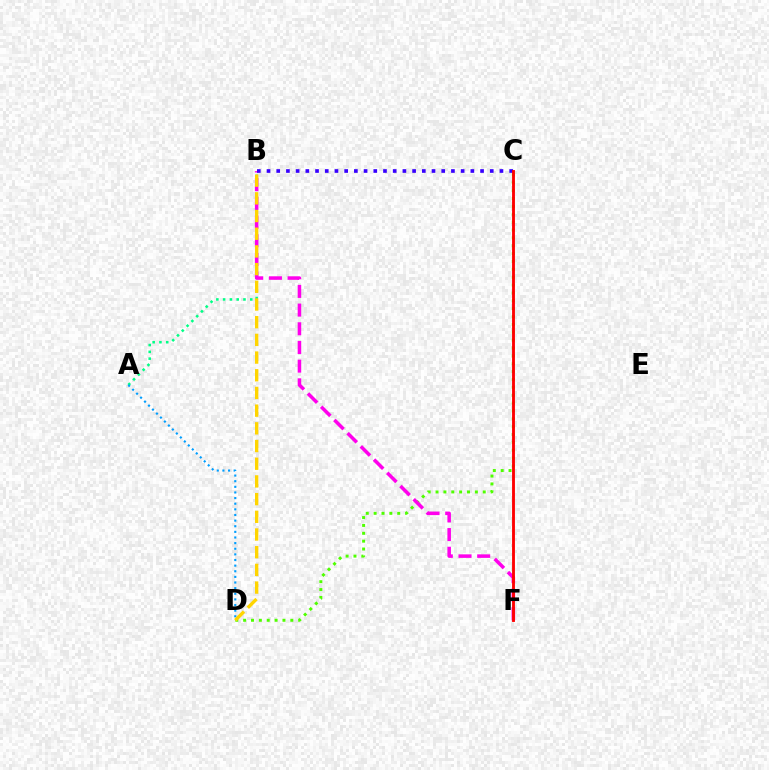{('A', 'B'): [{'color': '#00ff86', 'line_style': 'dotted', 'thickness': 1.84}], ('A', 'D'): [{'color': '#009eff', 'line_style': 'dotted', 'thickness': 1.53}], ('C', 'D'): [{'color': '#4fff00', 'line_style': 'dotted', 'thickness': 2.14}], ('B', 'F'): [{'color': '#ff00ed', 'line_style': 'dashed', 'thickness': 2.54}], ('B', 'D'): [{'color': '#ffd500', 'line_style': 'dashed', 'thickness': 2.4}], ('B', 'C'): [{'color': '#3700ff', 'line_style': 'dotted', 'thickness': 2.64}], ('C', 'F'): [{'color': '#ff0000', 'line_style': 'solid', 'thickness': 2.06}]}